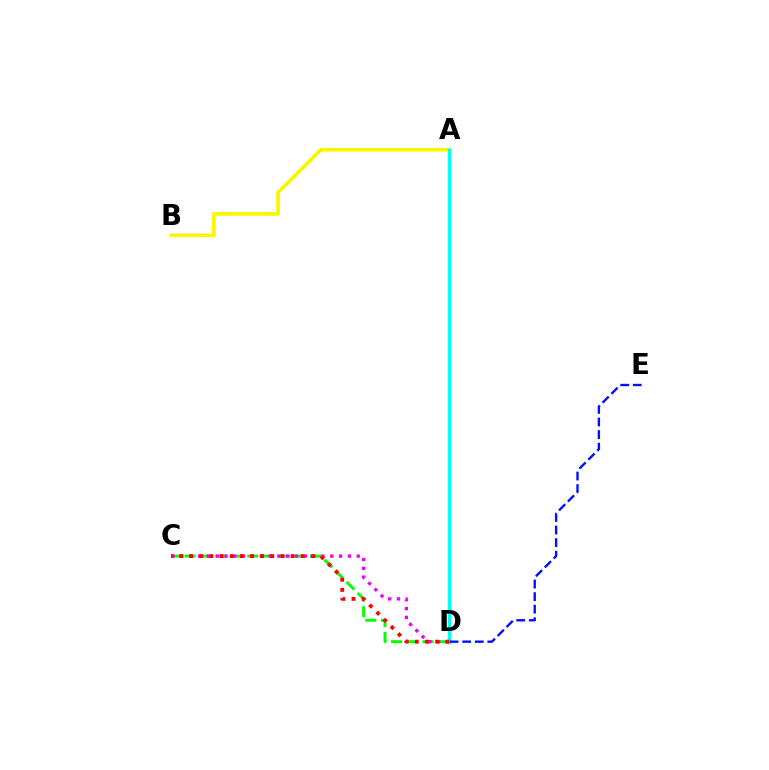{('C', 'D'): [{'color': '#08ff00', 'line_style': 'dashed', 'thickness': 2.13}, {'color': '#ee00ff', 'line_style': 'dotted', 'thickness': 2.39}, {'color': '#ff0000', 'line_style': 'dotted', 'thickness': 2.75}], ('A', 'B'): [{'color': '#fcf500', 'line_style': 'solid', 'thickness': 2.65}], ('A', 'D'): [{'color': '#00fff6', 'line_style': 'solid', 'thickness': 2.49}], ('D', 'E'): [{'color': '#0010ff', 'line_style': 'dashed', 'thickness': 1.71}]}